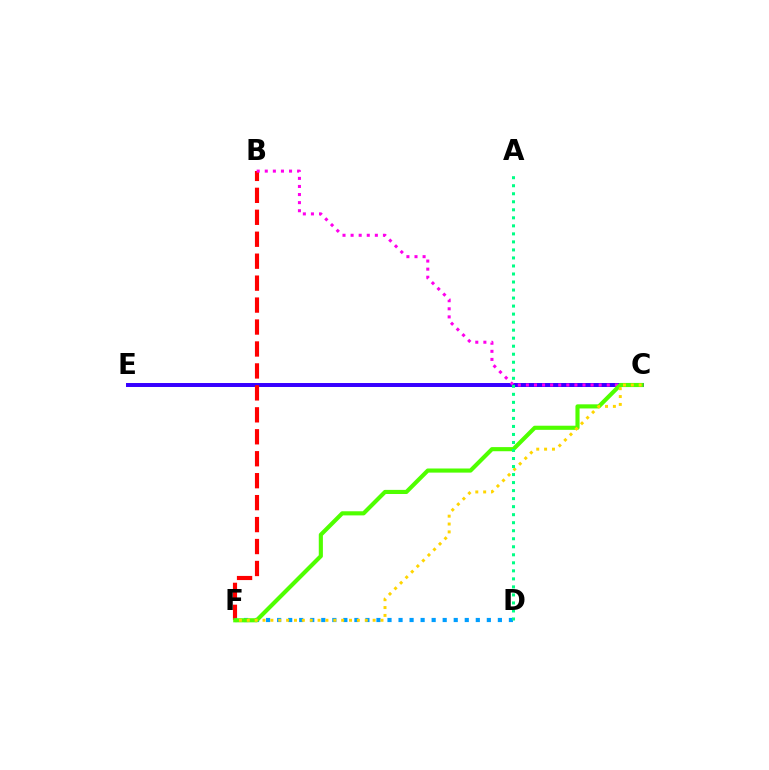{('C', 'E'): [{'color': '#3700ff', 'line_style': 'solid', 'thickness': 2.86}], ('B', 'F'): [{'color': '#ff0000', 'line_style': 'dashed', 'thickness': 2.98}], ('D', 'F'): [{'color': '#009eff', 'line_style': 'dotted', 'thickness': 3.0}], ('B', 'C'): [{'color': '#ff00ed', 'line_style': 'dotted', 'thickness': 2.2}], ('C', 'F'): [{'color': '#4fff00', 'line_style': 'solid', 'thickness': 2.97}, {'color': '#ffd500', 'line_style': 'dotted', 'thickness': 2.14}], ('A', 'D'): [{'color': '#00ff86', 'line_style': 'dotted', 'thickness': 2.18}]}